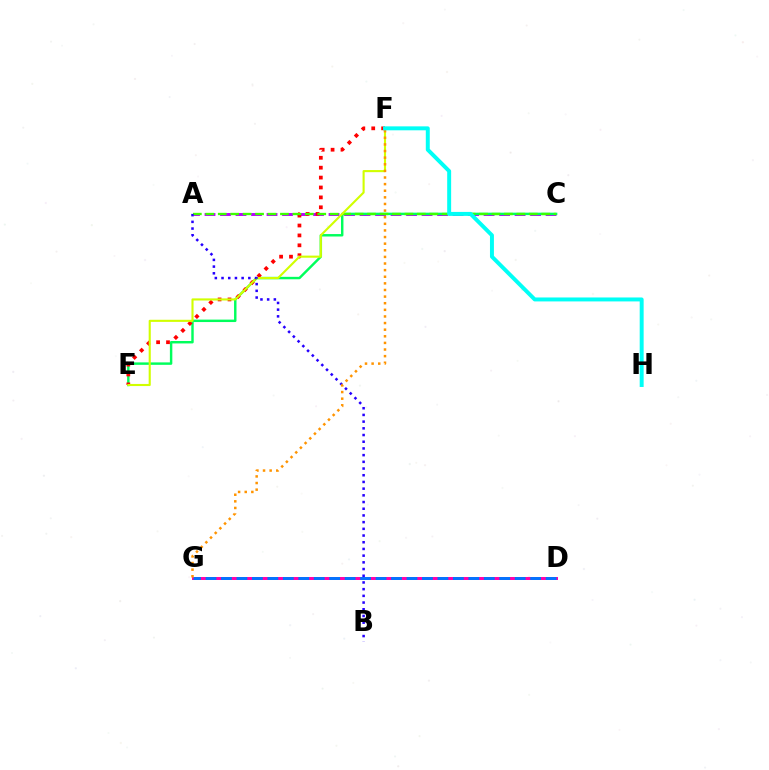{('A', 'C'): [{'color': '#b900ff', 'line_style': 'dashed', 'thickness': 2.11}, {'color': '#3dff00', 'line_style': 'dashed', 'thickness': 1.69}], ('D', 'G'): [{'color': '#ff00ac', 'line_style': 'solid', 'thickness': 2.14}, {'color': '#0074ff', 'line_style': 'dashed', 'thickness': 2.1}], ('C', 'E'): [{'color': '#00ff5c', 'line_style': 'solid', 'thickness': 1.75}], ('E', 'F'): [{'color': '#ff0000', 'line_style': 'dotted', 'thickness': 2.69}, {'color': '#d1ff00', 'line_style': 'solid', 'thickness': 1.52}], ('A', 'B'): [{'color': '#2500ff', 'line_style': 'dotted', 'thickness': 1.82}], ('F', 'G'): [{'color': '#ff9400', 'line_style': 'dotted', 'thickness': 1.8}], ('F', 'H'): [{'color': '#00fff6', 'line_style': 'solid', 'thickness': 2.85}]}